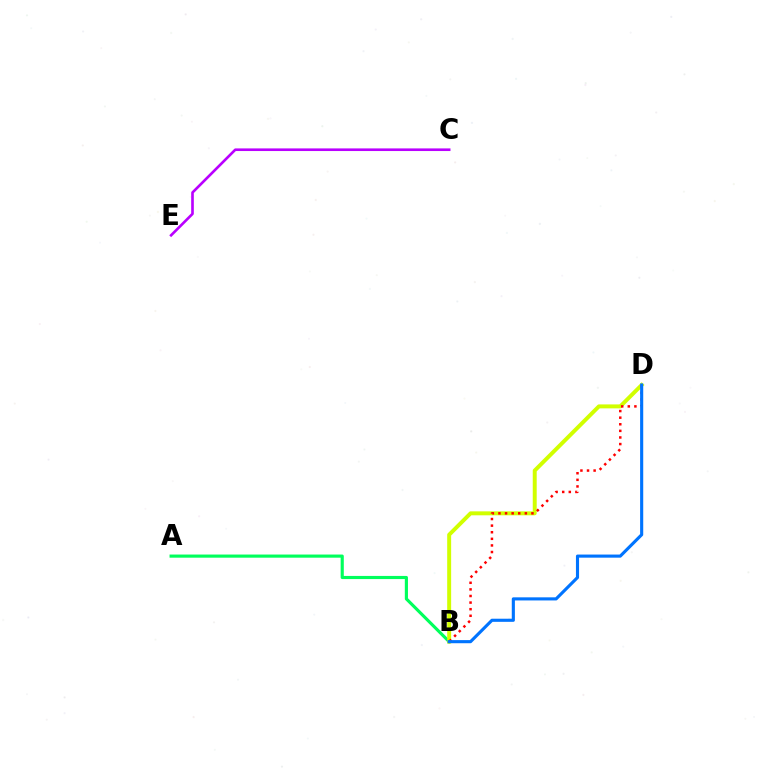{('A', 'B'): [{'color': '#00ff5c', 'line_style': 'solid', 'thickness': 2.26}], ('B', 'D'): [{'color': '#d1ff00', 'line_style': 'solid', 'thickness': 2.85}, {'color': '#ff0000', 'line_style': 'dotted', 'thickness': 1.79}, {'color': '#0074ff', 'line_style': 'solid', 'thickness': 2.24}], ('C', 'E'): [{'color': '#b900ff', 'line_style': 'solid', 'thickness': 1.9}]}